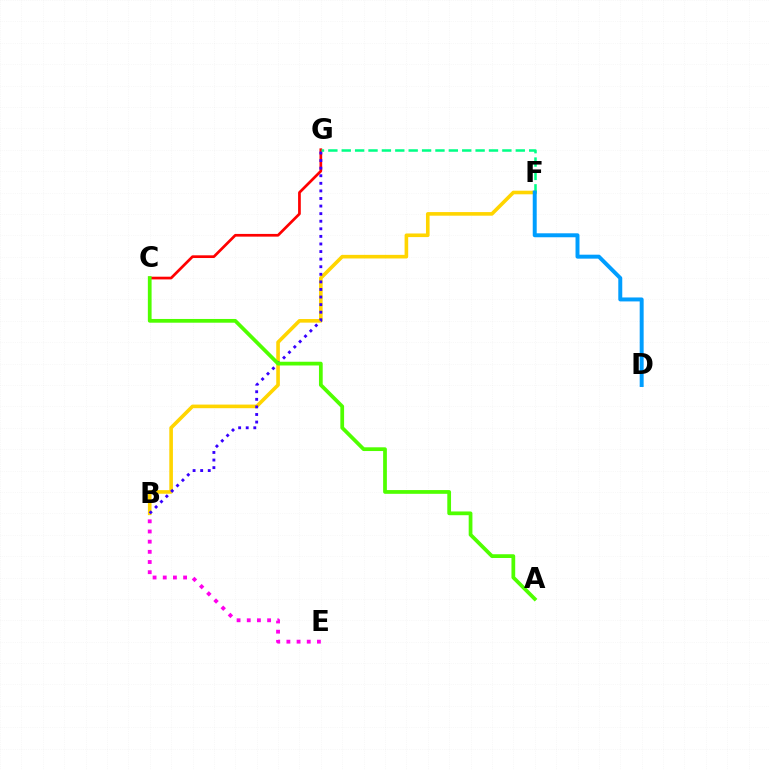{('C', 'G'): [{'color': '#ff0000', 'line_style': 'solid', 'thickness': 1.95}], ('B', 'F'): [{'color': '#ffd500', 'line_style': 'solid', 'thickness': 2.6}], ('B', 'G'): [{'color': '#3700ff', 'line_style': 'dotted', 'thickness': 2.06}], ('F', 'G'): [{'color': '#00ff86', 'line_style': 'dashed', 'thickness': 1.82}], ('A', 'C'): [{'color': '#4fff00', 'line_style': 'solid', 'thickness': 2.69}], ('D', 'F'): [{'color': '#009eff', 'line_style': 'solid', 'thickness': 2.85}], ('B', 'E'): [{'color': '#ff00ed', 'line_style': 'dotted', 'thickness': 2.76}]}